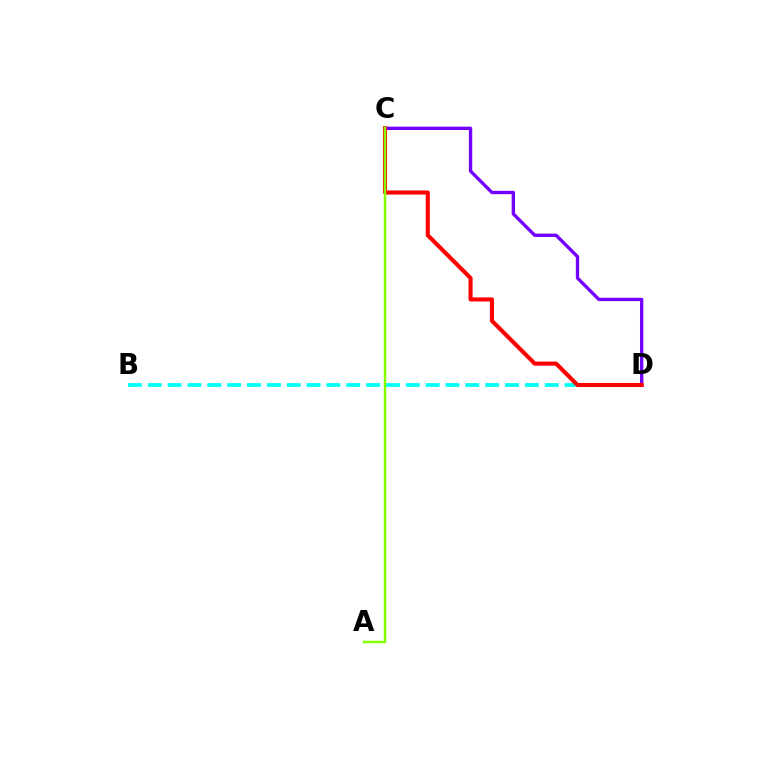{('B', 'D'): [{'color': '#00fff6', 'line_style': 'dashed', 'thickness': 2.7}], ('C', 'D'): [{'color': '#7200ff', 'line_style': 'solid', 'thickness': 2.41}, {'color': '#ff0000', 'line_style': 'solid', 'thickness': 2.94}], ('A', 'C'): [{'color': '#84ff00', 'line_style': 'solid', 'thickness': 1.77}]}